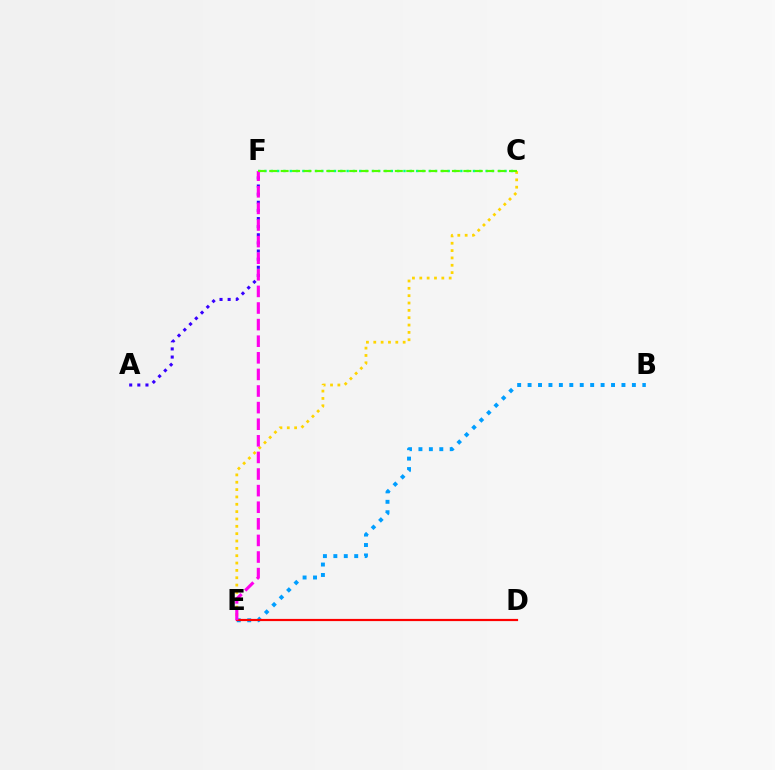{('C', 'F'): [{'color': '#00ff86', 'line_style': 'dotted', 'thickness': 1.72}, {'color': '#4fff00', 'line_style': 'dashed', 'thickness': 1.55}], ('C', 'E'): [{'color': '#ffd500', 'line_style': 'dotted', 'thickness': 2.0}], ('B', 'E'): [{'color': '#009eff', 'line_style': 'dotted', 'thickness': 2.83}], ('A', 'F'): [{'color': '#3700ff', 'line_style': 'dotted', 'thickness': 2.21}], ('D', 'E'): [{'color': '#ff0000', 'line_style': 'solid', 'thickness': 1.58}], ('E', 'F'): [{'color': '#ff00ed', 'line_style': 'dashed', 'thickness': 2.26}]}